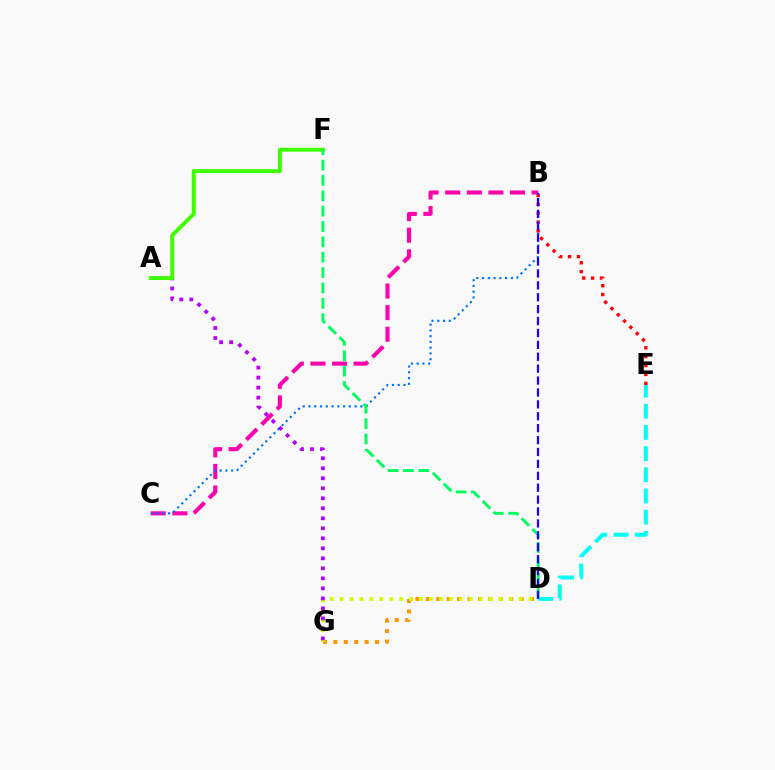{('B', 'C'): [{'color': '#ff00ac', 'line_style': 'dashed', 'thickness': 2.93}, {'color': '#0074ff', 'line_style': 'dotted', 'thickness': 1.57}], ('D', 'G'): [{'color': '#ff9400', 'line_style': 'dotted', 'thickness': 2.83}, {'color': '#d1ff00', 'line_style': 'dotted', 'thickness': 2.7}], ('A', 'G'): [{'color': '#b900ff', 'line_style': 'dotted', 'thickness': 2.72}], ('D', 'E'): [{'color': '#00fff6', 'line_style': 'dashed', 'thickness': 2.88}], ('A', 'F'): [{'color': '#3dff00', 'line_style': 'solid', 'thickness': 2.81}], ('B', 'E'): [{'color': '#ff0000', 'line_style': 'dotted', 'thickness': 2.42}], ('D', 'F'): [{'color': '#00ff5c', 'line_style': 'dashed', 'thickness': 2.09}], ('B', 'D'): [{'color': '#2500ff', 'line_style': 'dashed', 'thickness': 1.62}]}